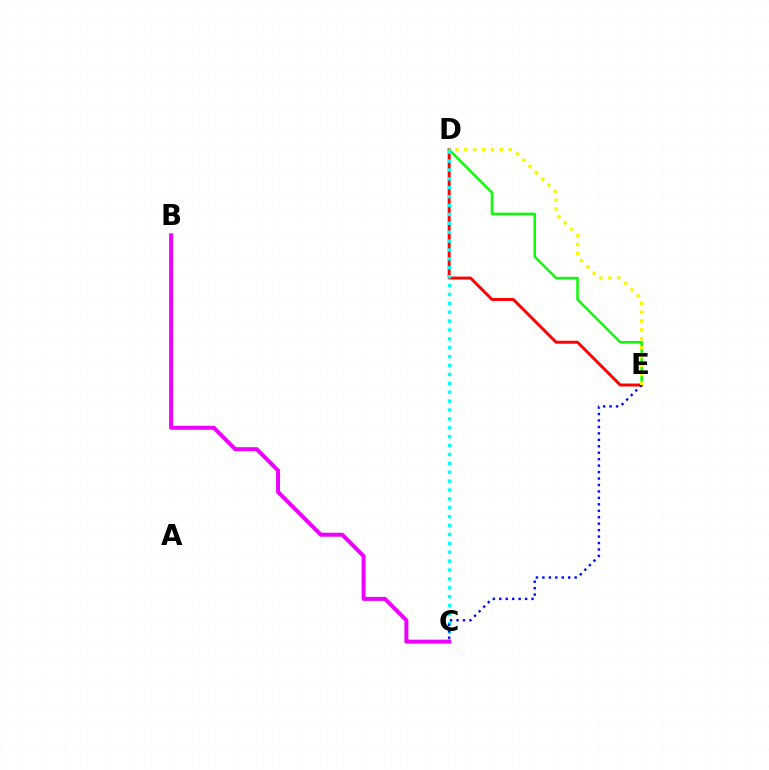{('D', 'E'): [{'color': '#ff0000', 'line_style': 'solid', 'thickness': 2.11}, {'color': '#08ff00', 'line_style': 'solid', 'thickness': 1.78}, {'color': '#fcf500', 'line_style': 'dotted', 'thickness': 2.42}], ('C', 'D'): [{'color': '#00fff6', 'line_style': 'dotted', 'thickness': 2.42}], ('C', 'E'): [{'color': '#0010ff', 'line_style': 'dotted', 'thickness': 1.75}], ('B', 'C'): [{'color': '#ee00ff', 'line_style': 'solid', 'thickness': 2.86}]}